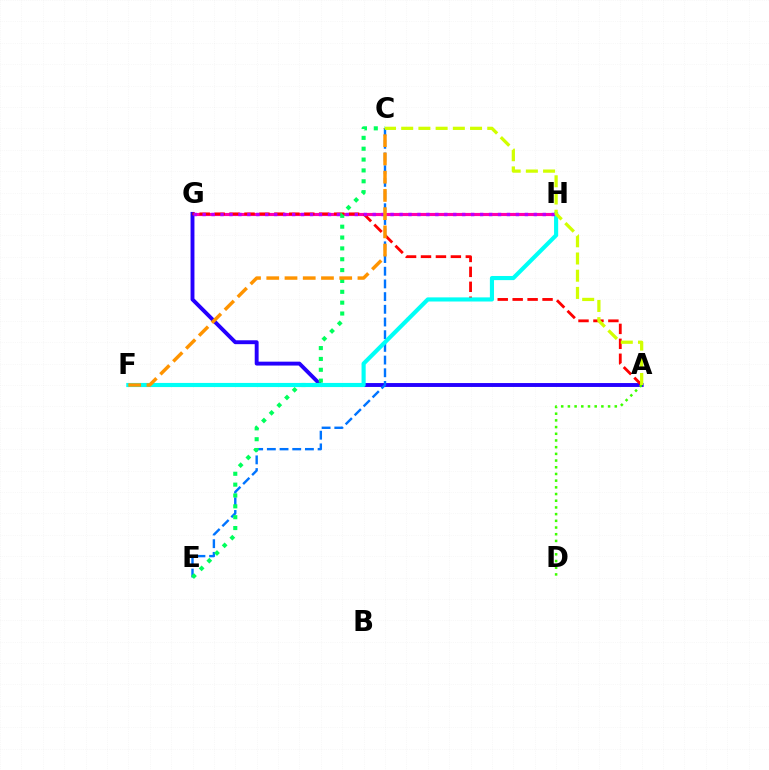{('G', 'H'): [{'color': '#ff00ac', 'line_style': 'solid', 'thickness': 2.26}, {'color': '#b900ff', 'line_style': 'dotted', 'thickness': 2.43}], ('A', 'G'): [{'color': '#2500ff', 'line_style': 'solid', 'thickness': 2.8}, {'color': '#ff0000', 'line_style': 'dashed', 'thickness': 2.03}], ('C', 'E'): [{'color': '#0074ff', 'line_style': 'dashed', 'thickness': 1.72}, {'color': '#00ff5c', 'line_style': 'dotted', 'thickness': 2.95}], ('A', 'D'): [{'color': '#3dff00', 'line_style': 'dotted', 'thickness': 1.82}], ('F', 'H'): [{'color': '#00fff6', 'line_style': 'solid', 'thickness': 2.97}], ('C', 'F'): [{'color': '#ff9400', 'line_style': 'dashed', 'thickness': 2.48}], ('A', 'C'): [{'color': '#d1ff00', 'line_style': 'dashed', 'thickness': 2.34}]}